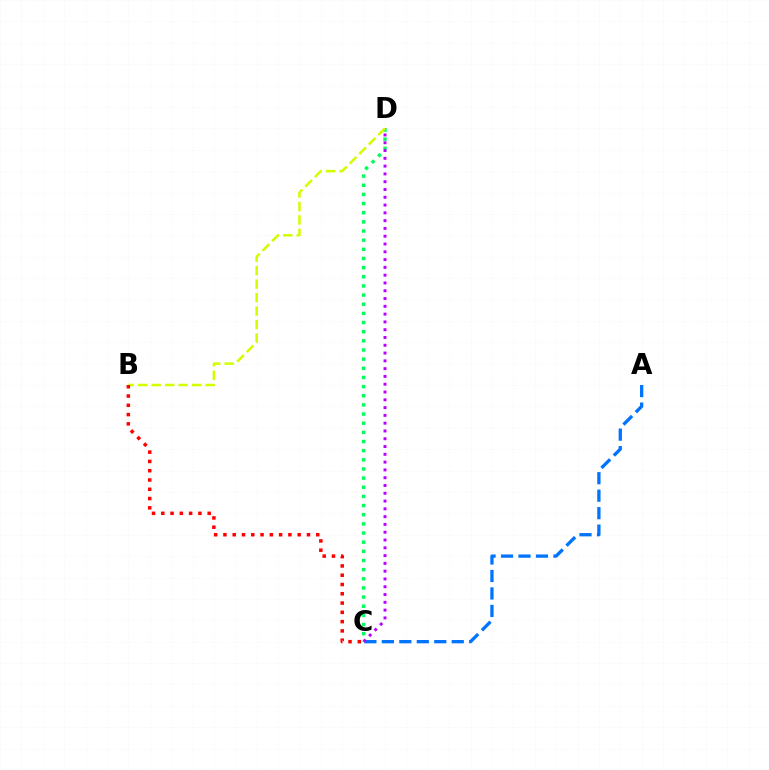{('A', 'C'): [{'color': '#0074ff', 'line_style': 'dashed', 'thickness': 2.37}], ('C', 'D'): [{'color': '#00ff5c', 'line_style': 'dotted', 'thickness': 2.49}, {'color': '#b900ff', 'line_style': 'dotted', 'thickness': 2.12}], ('B', 'D'): [{'color': '#d1ff00', 'line_style': 'dashed', 'thickness': 1.83}], ('B', 'C'): [{'color': '#ff0000', 'line_style': 'dotted', 'thickness': 2.52}]}